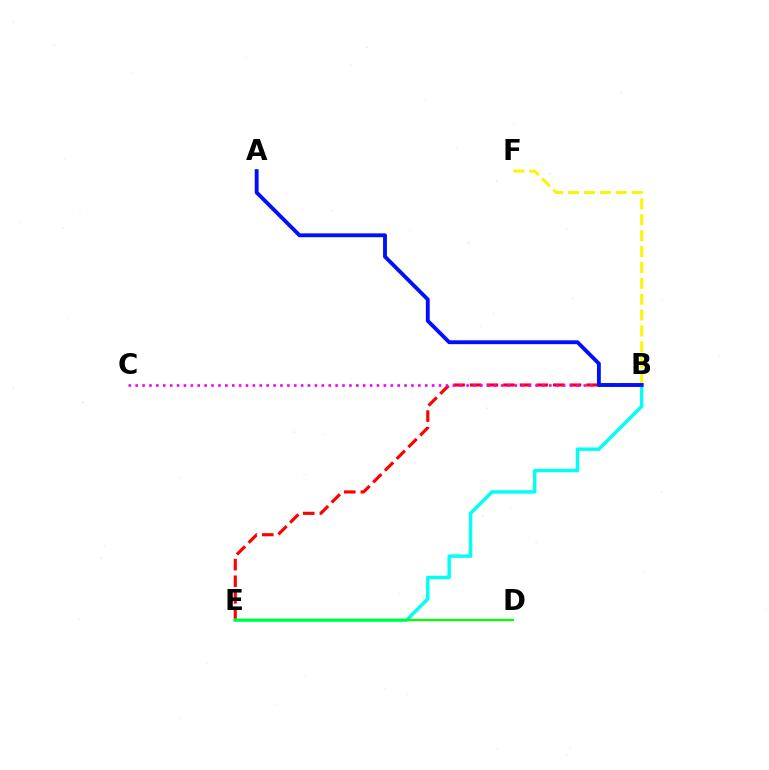{('B', 'E'): [{'color': '#ff0000', 'line_style': 'dashed', 'thickness': 2.26}, {'color': '#00fff6', 'line_style': 'solid', 'thickness': 2.48}], ('B', 'C'): [{'color': '#ee00ff', 'line_style': 'dotted', 'thickness': 1.87}], ('B', 'F'): [{'color': '#fcf500', 'line_style': 'dashed', 'thickness': 2.16}], ('D', 'E'): [{'color': '#08ff00', 'line_style': 'solid', 'thickness': 1.64}], ('A', 'B'): [{'color': '#0010ff', 'line_style': 'solid', 'thickness': 2.78}]}